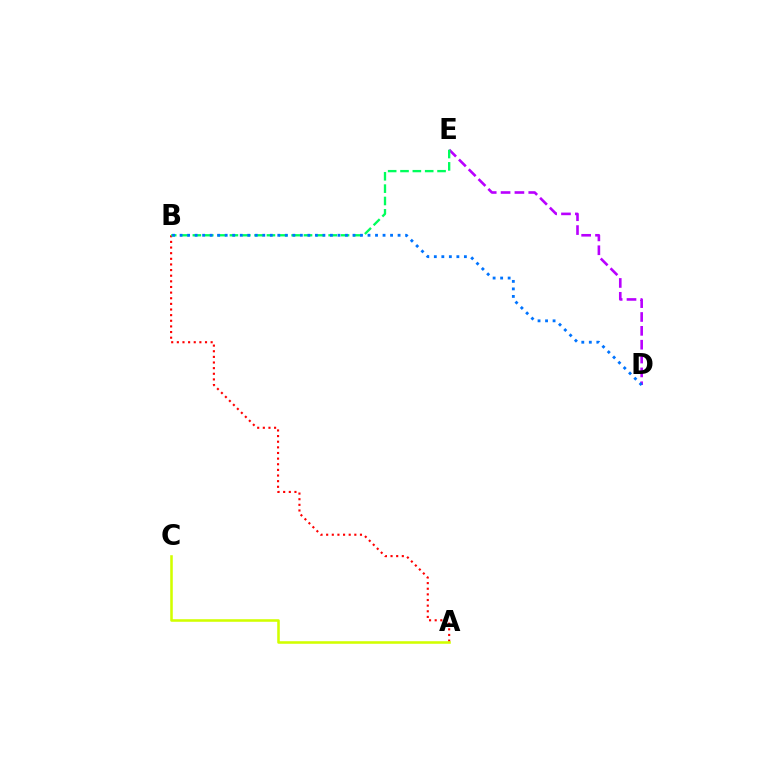{('A', 'B'): [{'color': '#ff0000', 'line_style': 'dotted', 'thickness': 1.53}], ('D', 'E'): [{'color': '#b900ff', 'line_style': 'dashed', 'thickness': 1.88}], ('B', 'E'): [{'color': '#00ff5c', 'line_style': 'dashed', 'thickness': 1.68}], ('A', 'C'): [{'color': '#d1ff00', 'line_style': 'solid', 'thickness': 1.85}], ('B', 'D'): [{'color': '#0074ff', 'line_style': 'dotted', 'thickness': 2.04}]}